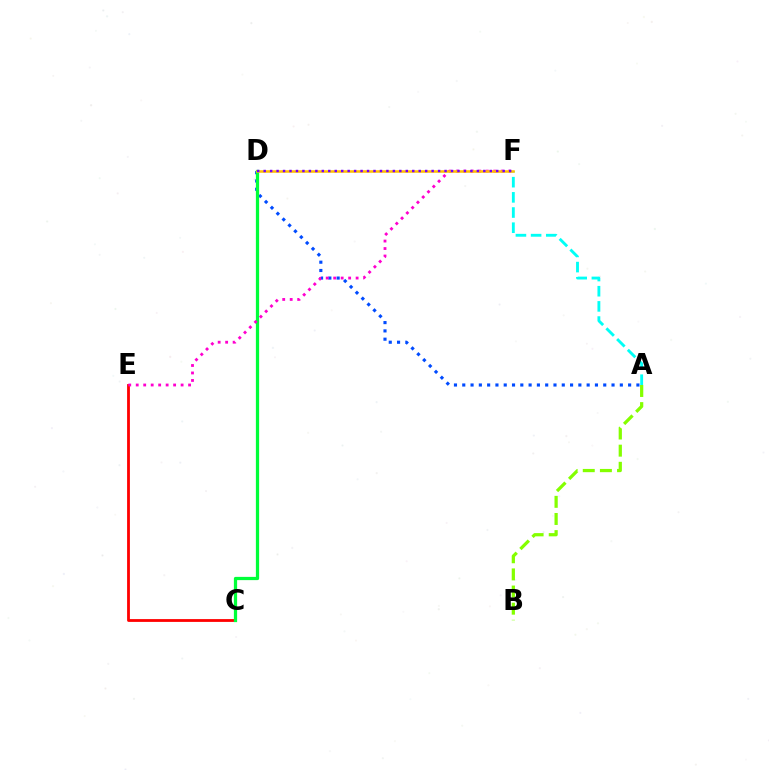{('A', 'D'): [{'color': '#004bff', 'line_style': 'dotted', 'thickness': 2.25}], ('C', 'E'): [{'color': '#ff0000', 'line_style': 'solid', 'thickness': 2.02}], ('A', 'B'): [{'color': '#84ff00', 'line_style': 'dashed', 'thickness': 2.33}], ('C', 'D'): [{'color': '#00ff39', 'line_style': 'solid', 'thickness': 2.34}], ('A', 'F'): [{'color': '#00fff6', 'line_style': 'dashed', 'thickness': 2.06}], ('E', 'F'): [{'color': '#ff00cf', 'line_style': 'dotted', 'thickness': 2.03}], ('D', 'F'): [{'color': '#ffbd00', 'line_style': 'solid', 'thickness': 1.85}, {'color': '#7200ff', 'line_style': 'dotted', 'thickness': 1.76}]}